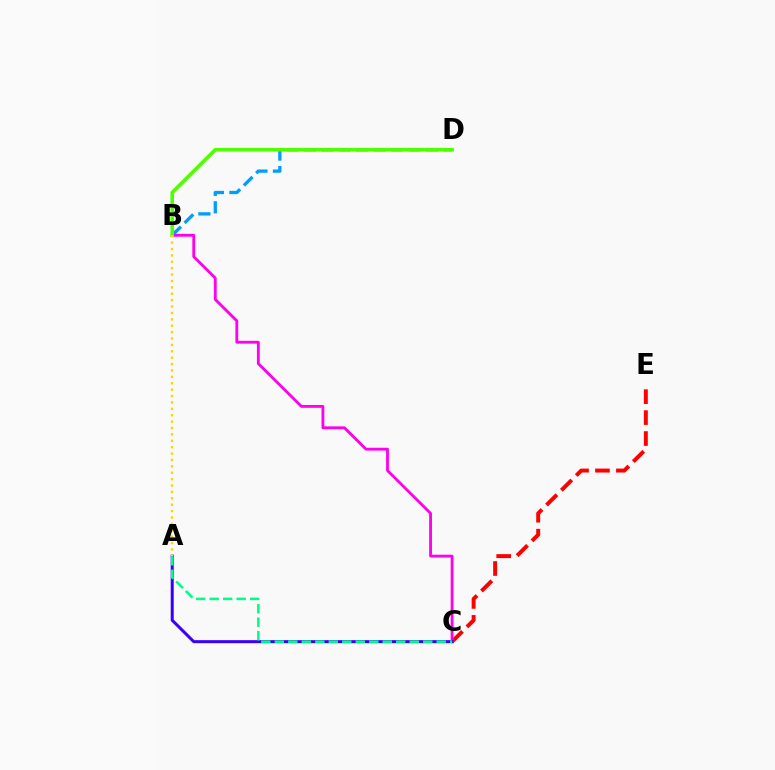{('C', 'E'): [{'color': '#ff0000', 'line_style': 'dashed', 'thickness': 2.85}], ('B', 'D'): [{'color': '#009eff', 'line_style': 'dashed', 'thickness': 2.37}, {'color': '#4fff00', 'line_style': 'solid', 'thickness': 2.59}], ('B', 'C'): [{'color': '#ff00ed', 'line_style': 'solid', 'thickness': 2.04}], ('A', 'C'): [{'color': '#3700ff', 'line_style': 'solid', 'thickness': 2.18}, {'color': '#00ff86', 'line_style': 'dashed', 'thickness': 1.83}], ('A', 'B'): [{'color': '#ffd500', 'line_style': 'dotted', 'thickness': 1.74}]}